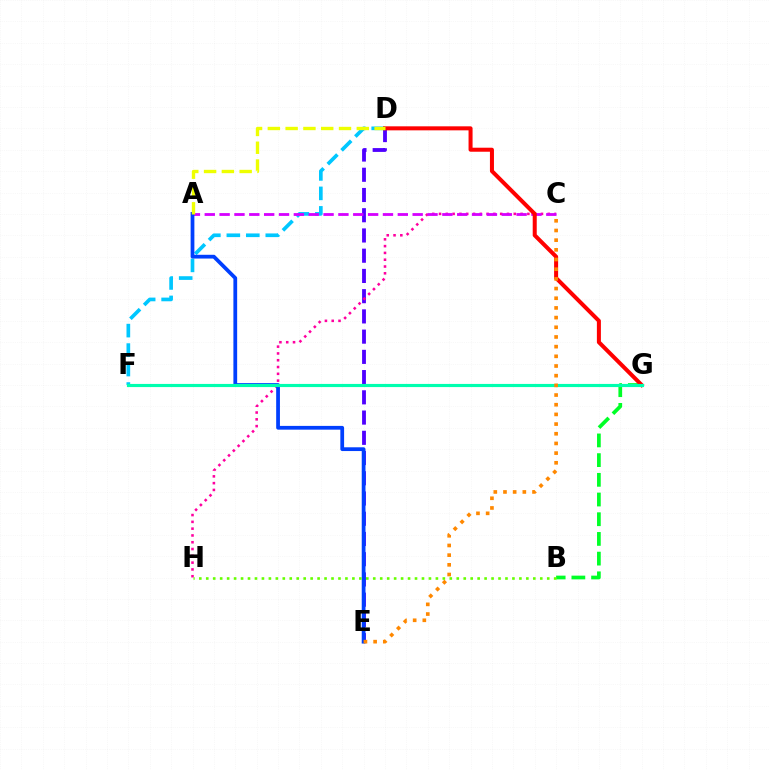{('D', 'E'): [{'color': '#4f00ff', 'line_style': 'dashed', 'thickness': 2.75}], ('B', 'G'): [{'color': '#00ff27', 'line_style': 'dashed', 'thickness': 2.68}], ('D', 'F'): [{'color': '#00c7ff', 'line_style': 'dashed', 'thickness': 2.65}], ('C', 'H'): [{'color': '#ff00a0', 'line_style': 'dotted', 'thickness': 1.85}], ('A', 'C'): [{'color': '#d600ff', 'line_style': 'dashed', 'thickness': 2.02}], ('D', 'G'): [{'color': '#ff0000', 'line_style': 'solid', 'thickness': 2.89}], ('A', 'E'): [{'color': '#003fff', 'line_style': 'solid', 'thickness': 2.71}], ('F', 'G'): [{'color': '#00ffaf', 'line_style': 'solid', 'thickness': 2.27}], ('B', 'H'): [{'color': '#66ff00', 'line_style': 'dotted', 'thickness': 1.89}], ('C', 'E'): [{'color': '#ff8800', 'line_style': 'dotted', 'thickness': 2.63}], ('A', 'D'): [{'color': '#eeff00', 'line_style': 'dashed', 'thickness': 2.42}]}